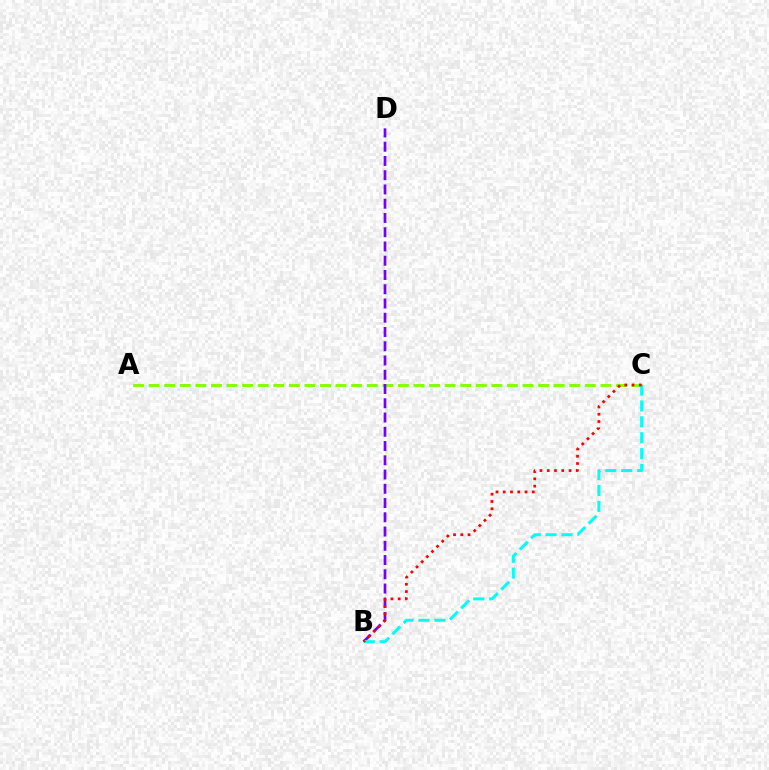{('A', 'C'): [{'color': '#84ff00', 'line_style': 'dashed', 'thickness': 2.12}], ('B', 'D'): [{'color': '#7200ff', 'line_style': 'dashed', 'thickness': 1.94}], ('B', 'C'): [{'color': '#00fff6', 'line_style': 'dashed', 'thickness': 2.16}, {'color': '#ff0000', 'line_style': 'dotted', 'thickness': 1.97}]}